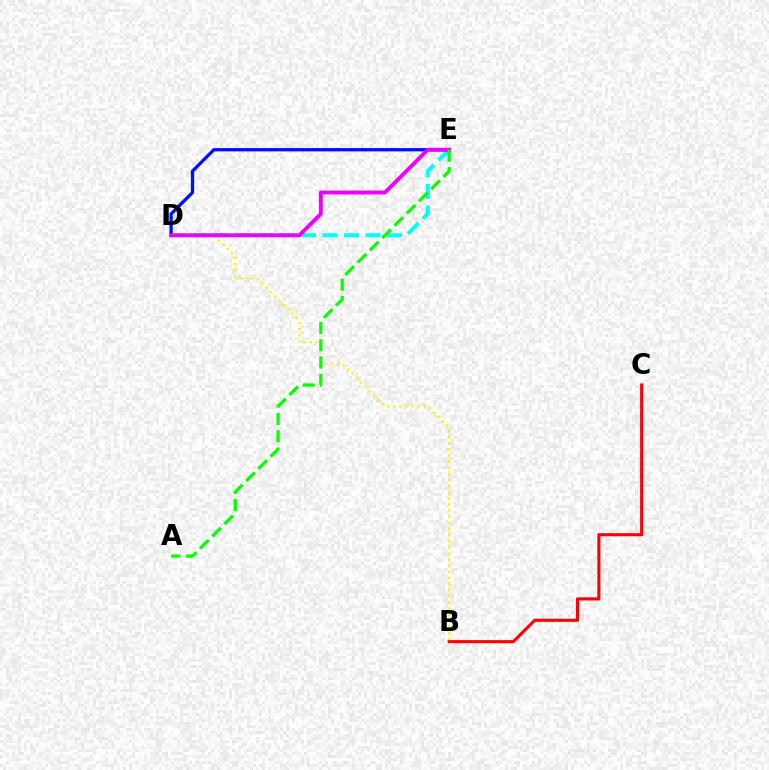{('B', 'D'): [{'color': '#fcf500', 'line_style': 'dotted', 'thickness': 1.66}], ('D', 'E'): [{'color': '#00fff6', 'line_style': 'dashed', 'thickness': 2.93}, {'color': '#0010ff', 'line_style': 'solid', 'thickness': 2.37}, {'color': '#ee00ff', 'line_style': 'solid', 'thickness': 2.81}], ('B', 'C'): [{'color': '#ff0000', 'line_style': 'solid', 'thickness': 2.23}], ('A', 'E'): [{'color': '#08ff00', 'line_style': 'dashed', 'thickness': 2.35}]}